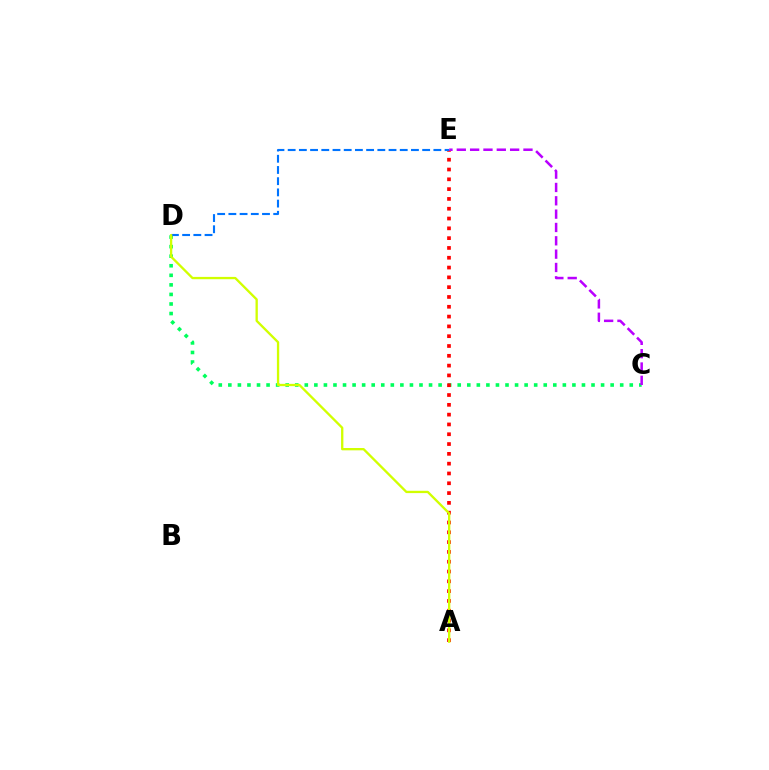{('C', 'D'): [{'color': '#00ff5c', 'line_style': 'dotted', 'thickness': 2.6}], ('A', 'E'): [{'color': '#ff0000', 'line_style': 'dotted', 'thickness': 2.66}], ('C', 'E'): [{'color': '#b900ff', 'line_style': 'dashed', 'thickness': 1.81}], ('D', 'E'): [{'color': '#0074ff', 'line_style': 'dashed', 'thickness': 1.52}], ('A', 'D'): [{'color': '#d1ff00', 'line_style': 'solid', 'thickness': 1.67}]}